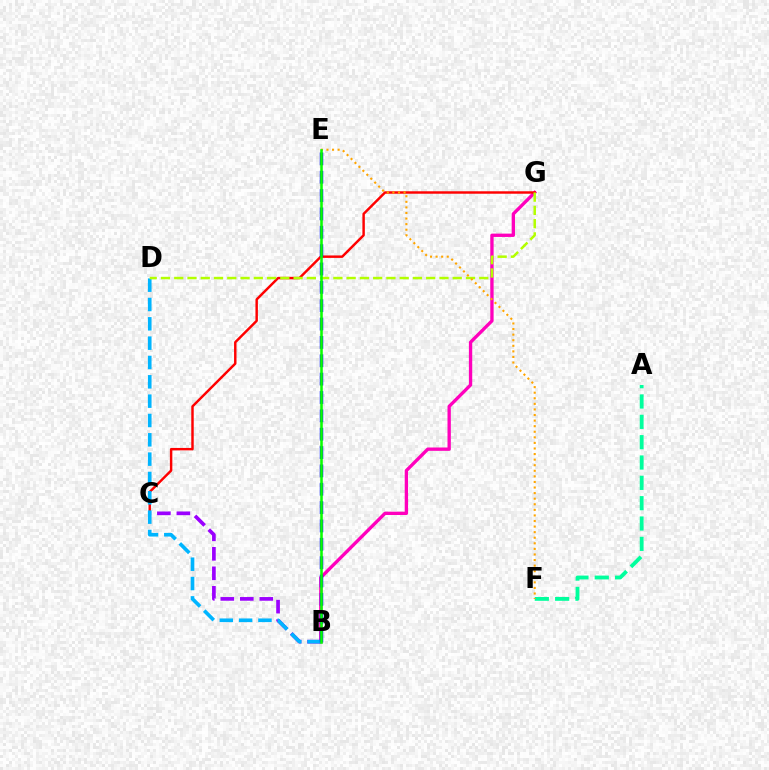{('B', 'G'): [{'color': '#ff00bd', 'line_style': 'solid', 'thickness': 2.4}], ('C', 'G'): [{'color': '#ff0000', 'line_style': 'solid', 'thickness': 1.76}], ('B', 'C'): [{'color': '#9b00ff', 'line_style': 'dashed', 'thickness': 2.65}], ('B', 'D'): [{'color': '#00b5ff', 'line_style': 'dashed', 'thickness': 2.63}], ('A', 'F'): [{'color': '#00ff9d', 'line_style': 'dashed', 'thickness': 2.76}], ('B', 'E'): [{'color': '#0010ff', 'line_style': 'dashed', 'thickness': 2.49}, {'color': '#08ff00', 'line_style': 'solid', 'thickness': 1.84}], ('D', 'G'): [{'color': '#b3ff00', 'line_style': 'dashed', 'thickness': 1.8}], ('E', 'F'): [{'color': '#ffa500', 'line_style': 'dotted', 'thickness': 1.52}]}